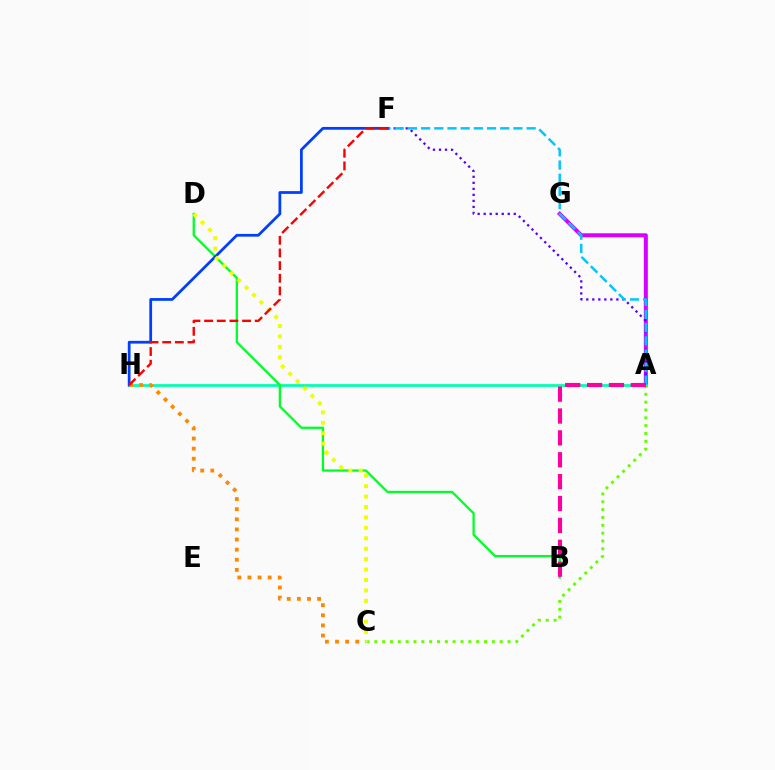{('A', 'G'): [{'color': '#d600ff', 'line_style': 'solid', 'thickness': 2.88}], ('A', 'F'): [{'color': '#4f00ff', 'line_style': 'dotted', 'thickness': 1.64}, {'color': '#00c7ff', 'line_style': 'dashed', 'thickness': 1.79}], ('A', 'H'): [{'color': '#00ffaf', 'line_style': 'solid', 'thickness': 1.98}], ('A', 'C'): [{'color': '#66ff00', 'line_style': 'dotted', 'thickness': 2.13}], ('B', 'D'): [{'color': '#00ff27', 'line_style': 'solid', 'thickness': 1.65}], ('F', 'H'): [{'color': '#003fff', 'line_style': 'solid', 'thickness': 1.99}, {'color': '#ff0000', 'line_style': 'dashed', 'thickness': 1.72}], ('C', 'H'): [{'color': '#ff8800', 'line_style': 'dotted', 'thickness': 2.75}], ('C', 'D'): [{'color': '#eeff00', 'line_style': 'dotted', 'thickness': 2.83}], ('A', 'B'): [{'color': '#ff00a0', 'line_style': 'dashed', 'thickness': 2.97}]}